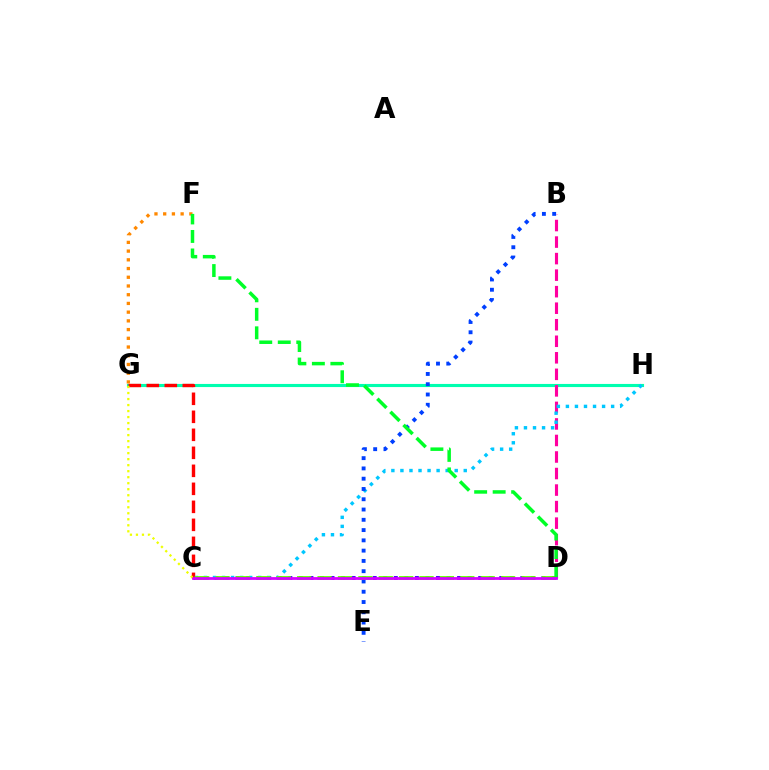{('G', 'H'): [{'color': '#00ffaf', 'line_style': 'solid', 'thickness': 2.24}], ('C', 'D'): [{'color': '#4f00ff', 'line_style': 'dotted', 'thickness': 2.87}, {'color': '#66ff00', 'line_style': 'dashed', 'thickness': 2.77}, {'color': '#d600ff', 'line_style': 'solid', 'thickness': 1.99}], ('C', 'G'): [{'color': '#ff0000', 'line_style': 'dashed', 'thickness': 2.45}, {'color': '#eeff00', 'line_style': 'dotted', 'thickness': 1.63}], ('B', 'D'): [{'color': '#ff00a0', 'line_style': 'dashed', 'thickness': 2.25}], ('C', 'H'): [{'color': '#00c7ff', 'line_style': 'dotted', 'thickness': 2.46}], ('B', 'E'): [{'color': '#003fff', 'line_style': 'dotted', 'thickness': 2.79}], ('F', 'G'): [{'color': '#ff8800', 'line_style': 'dotted', 'thickness': 2.37}], ('D', 'F'): [{'color': '#00ff27', 'line_style': 'dashed', 'thickness': 2.51}]}